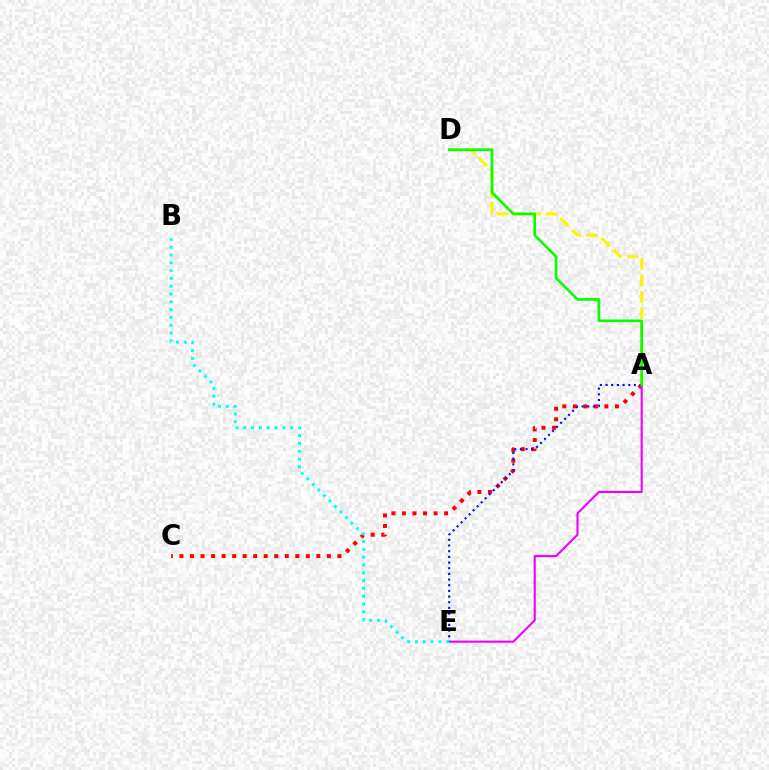{('A', 'D'): [{'color': '#fcf500', 'line_style': 'dashed', 'thickness': 2.24}, {'color': '#08ff00', 'line_style': 'solid', 'thickness': 1.93}], ('A', 'C'): [{'color': '#ff0000', 'line_style': 'dotted', 'thickness': 2.86}], ('A', 'E'): [{'color': '#ee00ff', 'line_style': 'solid', 'thickness': 1.52}, {'color': '#0010ff', 'line_style': 'dotted', 'thickness': 1.54}], ('B', 'E'): [{'color': '#00fff6', 'line_style': 'dotted', 'thickness': 2.12}]}